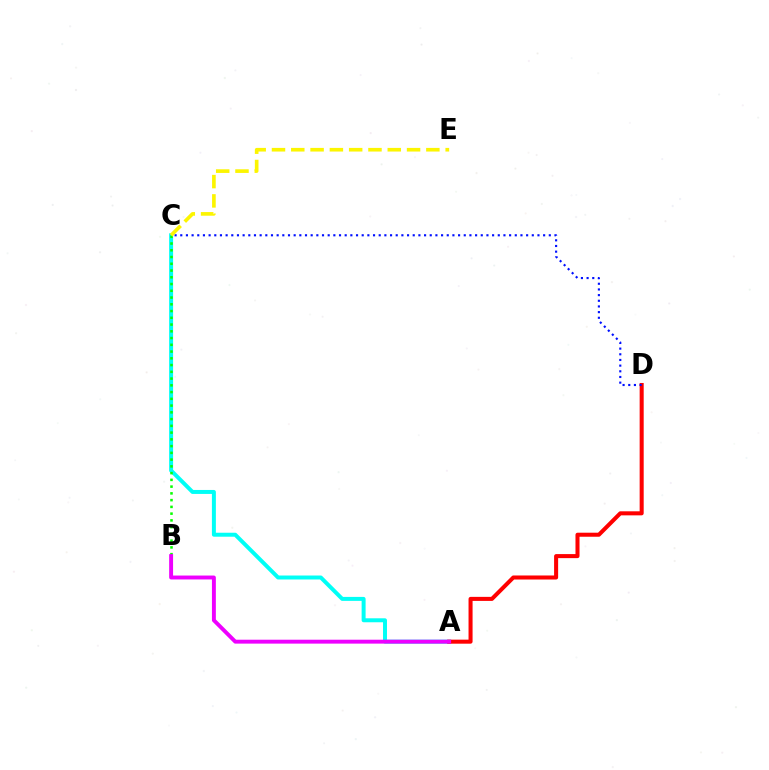{('A', 'C'): [{'color': '#00fff6', 'line_style': 'solid', 'thickness': 2.86}], ('A', 'D'): [{'color': '#ff0000', 'line_style': 'solid', 'thickness': 2.91}], ('C', 'D'): [{'color': '#0010ff', 'line_style': 'dotted', 'thickness': 1.54}], ('B', 'C'): [{'color': '#08ff00', 'line_style': 'dotted', 'thickness': 1.83}], ('C', 'E'): [{'color': '#fcf500', 'line_style': 'dashed', 'thickness': 2.62}], ('A', 'B'): [{'color': '#ee00ff', 'line_style': 'solid', 'thickness': 2.82}]}